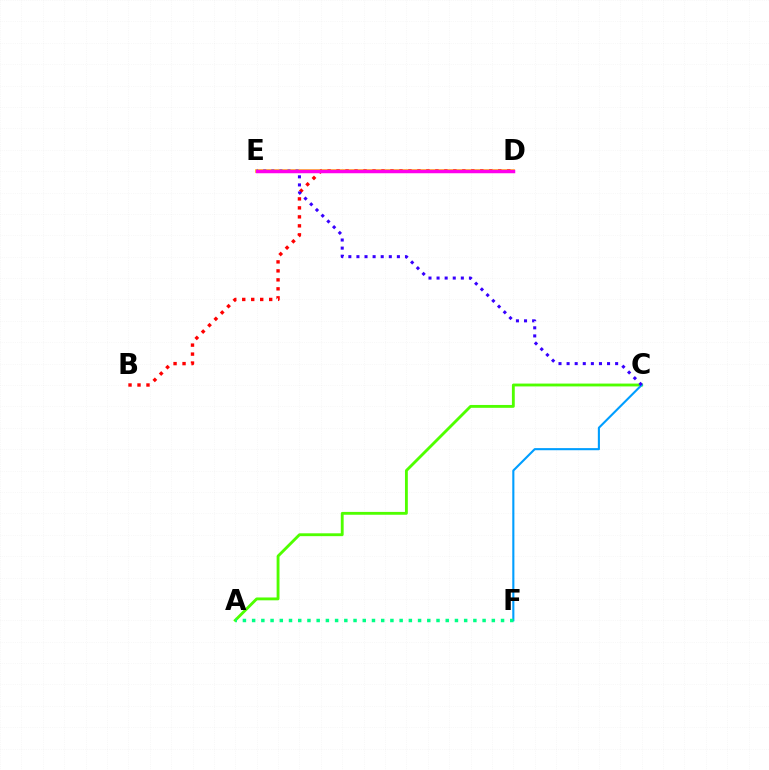{('D', 'E'): [{'color': '#ffd500', 'line_style': 'solid', 'thickness': 2.66}, {'color': '#ff00ed', 'line_style': 'solid', 'thickness': 2.51}], ('A', 'C'): [{'color': '#4fff00', 'line_style': 'solid', 'thickness': 2.05}], ('C', 'F'): [{'color': '#009eff', 'line_style': 'solid', 'thickness': 1.52}], ('A', 'F'): [{'color': '#00ff86', 'line_style': 'dotted', 'thickness': 2.5}], ('B', 'D'): [{'color': '#ff0000', 'line_style': 'dotted', 'thickness': 2.44}], ('C', 'E'): [{'color': '#3700ff', 'line_style': 'dotted', 'thickness': 2.2}]}